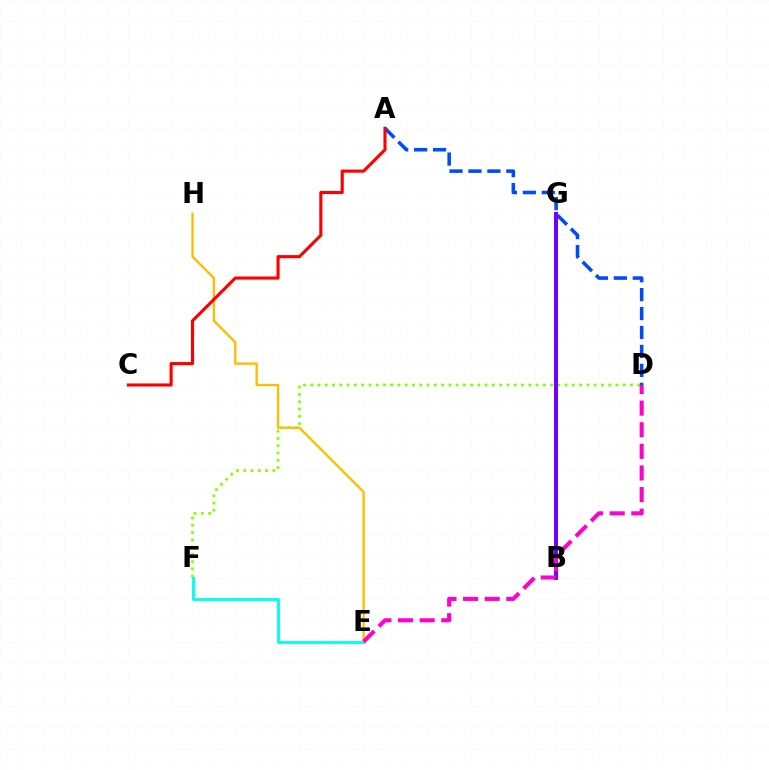{('D', 'F'): [{'color': '#84ff00', 'line_style': 'dotted', 'thickness': 1.97}], ('E', 'F'): [{'color': '#00fff6', 'line_style': 'solid', 'thickness': 2.08}], ('E', 'H'): [{'color': '#ffbd00', 'line_style': 'solid', 'thickness': 1.69}], ('A', 'D'): [{'color': '#004bff', 'line_style': 'dashed', 'thickness': 2.57}], ('B', 'G'): [{'color': '#00ff39', 'line_style': 'dashed', 'thickness': 2.78}, {'color': '#7200ff', 'line_style': 'solid', 'thickness': 2.86}], ('A', 'C'): [{'color': '#ff0000', 'line_style': 'solid', 'thickness': 2.25}], ('D', 'E'): [{'color': '#ff00cf', 'line_style': 'dashed', 'thickness': 2.94}]}